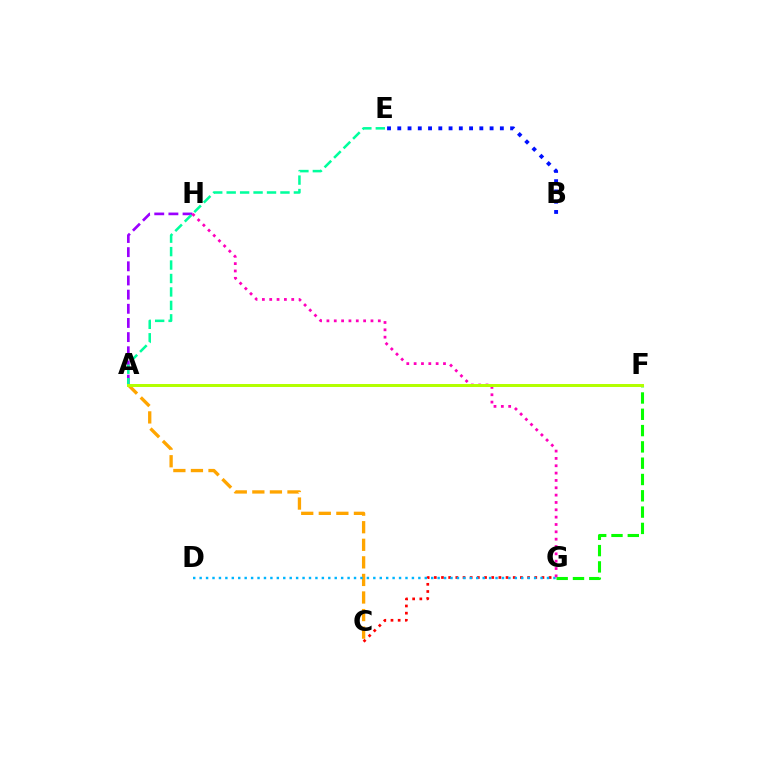{('A', 'C'): [{'color': '#ffa500', 'line_style': 'dashed', 'thickness': 2.39}], ('F', 'G'): [{'color': '#08ff00', 'line_style': 'dashed', 'thickness': 2.21}], ('C', 'G'): [{'color': '#ff0000', 'line_style': 'dotted', 'thickness': 1.95}], ('B', 'E'): [{'color': '#0010ff', 'line_style': 'dotted', 'thickness': 2.79}], ('D', 'G'): [{'color': '#00b5ff', 'line_style': 'dotted', 'thickness': 1.75}], ('A', 'H'): [{'color': '#9b00ff', 'line_style': 'dashed', 'thickness': 1.92}], ('G', 'H'): [{'color': '#ff00bd', 'line_style': 'dotted', 'thickness': 1.99}], ('A', 'E'): [{'color': '#00ff9d', 'line_style': 'dashed', 'thickness': 1.83}], ('A', 'F'): [{'color': '#b3ff00', 'line_style': 'solid', 'thickness': 2.14}]}